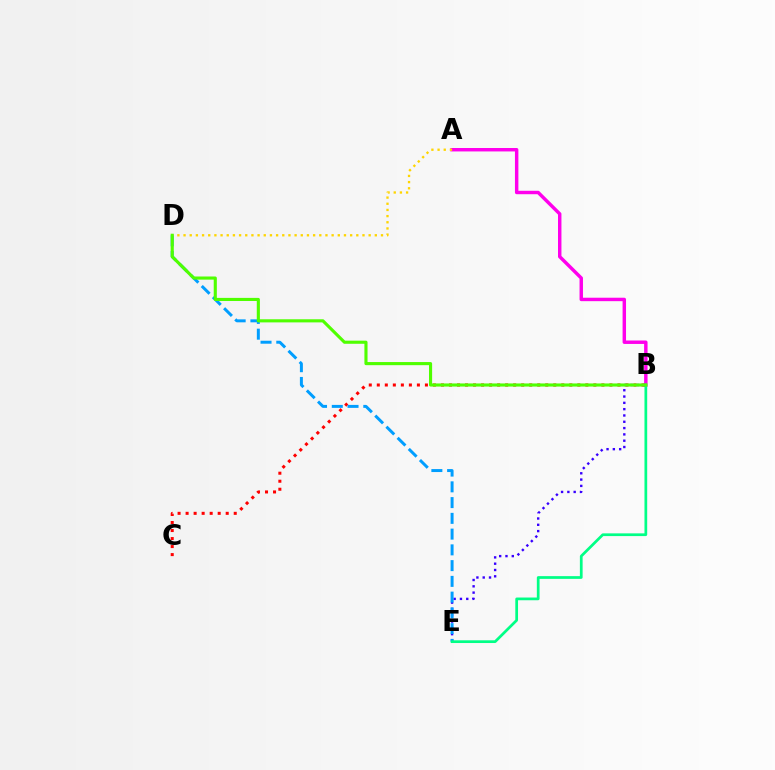{('A', 'B'): [{'color': '#ff00ed', 'line_style': 'solid', 'thickness': 2.48}], ('B', 'C'): [{'color': '#ff0000', 'line_style': 'dotted', 'thickness': 2.18}], ('B', 'E'): [{'color': '#3700ff', 'line_style': 'dotted', 'thickness': 1.71}, {'color': '#00ff86', 'line_style': 'solid', 'thickness': 1.96}], ('D', 'E'): [{'color': '#009eff', 'line_style': 'dashed', 'thickness': 2.14}], ('A', 'D'): [{'color': '#ffd500', 'line_style': 'dotted', 'thickness': 1.68}], ('B', 'D'): [{'color': '#4fff00', 'line_style': 'solid', 'thickness': 2.24}]}